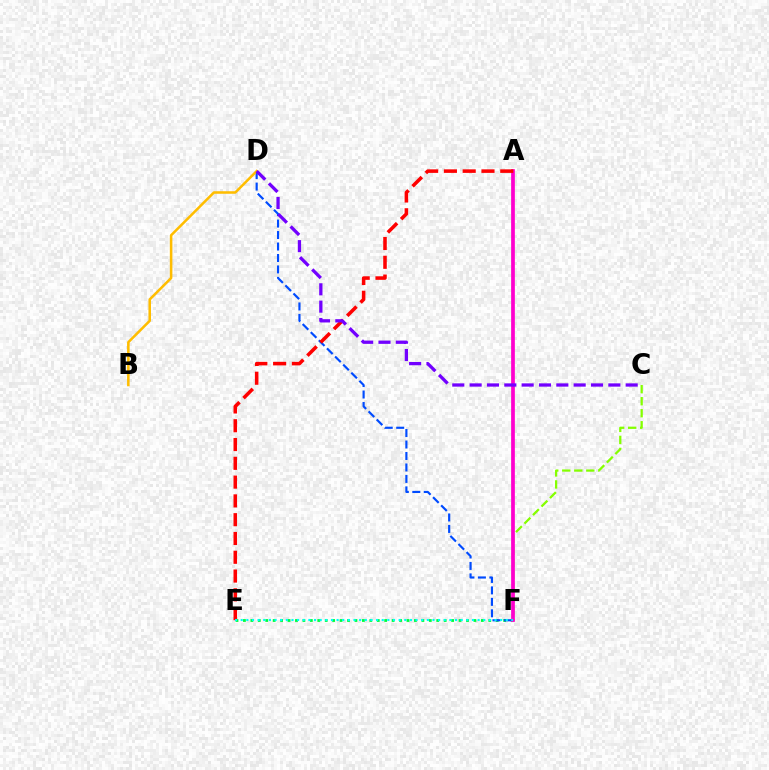{('C', 'F'): [{'color': '#84ff00', 'line_style': 'dashed', 'thickness': 1.63}], ('E', 'F'): [{'color': '#00ff39', 'line_style': 'dotted', 'thickness': 2.02}, {'color': '#00fff6', 'line_style': 'dotted', 'thickness': 1.53}], ('D', 'F'): [{'color': '#004bff', 'line_style': 'dashed', 'thickness': 1.56}], ('A', 'F'): [{'color': '#ff00cf', 'line_style': 'solid', 'thickness': 2.67}], ('A', 'E'): [{'color': '#ff0000', 'line_style': 'dashed', 'thickness': 2.55}], ('B', 'D'): [{'color': '#ffbd00', 'line_style': 'solid', 'thickness': 1.83}], ('C', 'D'): [{'color': '#7200ff', 'line_style': 'dashed', 'thickness': 2.36}]}